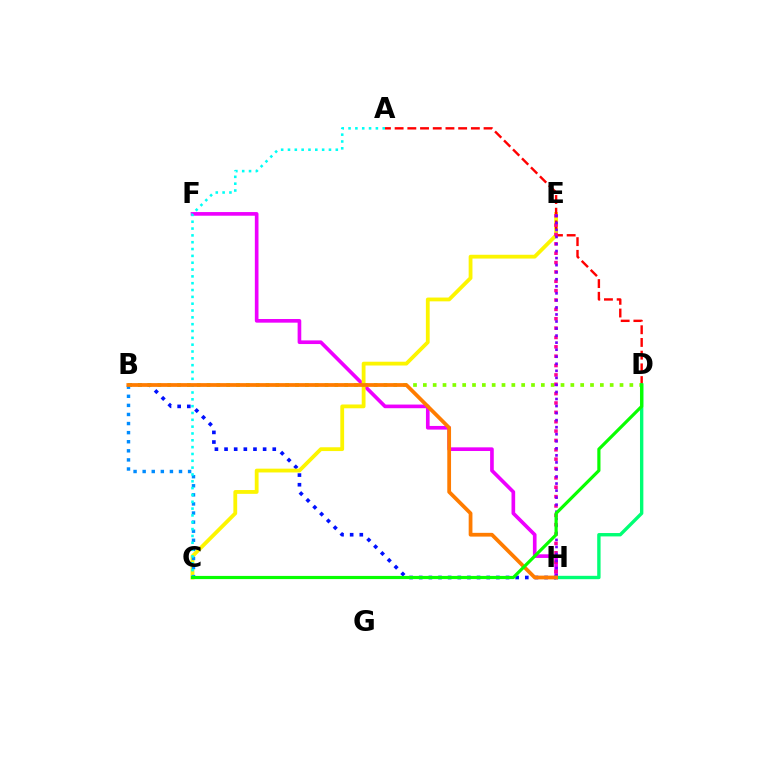{('F', 'H'): [{'color': '#ee00ff', 'line_style': 'solid', 'thickness': 2.63}], ('B', 'H'): [{'color': '#0010ff', 'line_style': 'dotted', 'thickness': 2.62}, {'color': '#ff7c00', 'line_style': 'solid', 'thickness': 2.71}], ('B', 'D'): [{'color': '#84ff00', 'line_style': 'dotted', 'thickness': 2.67}], ('C', 'E'): [{'color': '#fcf500', 'line_style': 'solid', 'thickness': 2.74}], ('A', 'D'): [{'color': '#ff0000', 'line_style': 'dashed', 'thickness': 1.73}], ('B', 'C'): [{'color': '#008cff', 'line_style': 'dotted', 'thickness': 2.47}], ('E', 'H'): [{'color': '#ff0094', 'line_style': 'dotted', 'thickness': 2.54}, {'color': '#7200ff', 'line_style': 'dotted', 'thickness': 1.91}], ('A', 'C'): [{'color': '#00fff6', 'line_style': 'dotted', 'thickness': 1.86}], ('D', 'H'): [{'color': '#00ff74', 'line_style': 'solid', 'thickness': 2.43}], ('C', 'D'): [{'color': '#08ff00', 'line_style': 'solid', 'thickness': 2.29}]}